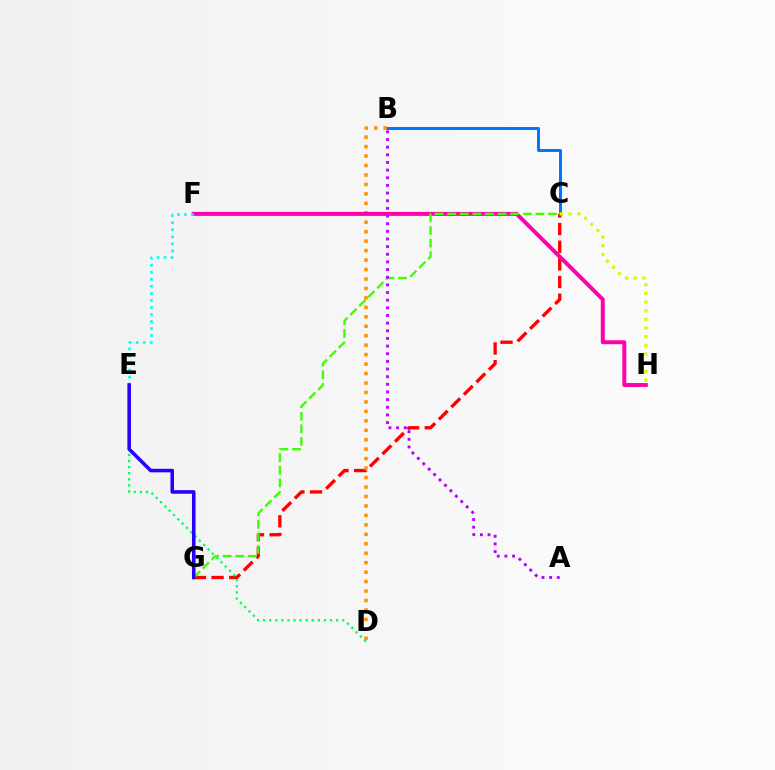{('C', 'G'): [{'color': '#ff0000', 'line_style': 'dashed', 'thickness': 2.4}, {'color': '#3dff00', 'line_style': 'dashed', 'thickness': 1.71}], ('B', 'C'): [{'color': '#0074ff', 'line_style': 'solid', 'thickness': 2.13}], ('B', 'D'): [{'color': '#ff9400', 'line_style': 'dotted', 'thickness': 2.57}], ('D', 'E'): [{'color': '#00ff5c', 'line_style': 'dotted', 'thickness': 1.65}], ('C', 'H'): [{'color': '#d1ff00', 'line_style': 'dotted', 'thickness': 2.36}], ('F', 'H'): [{'color': '#ff00ac', 'line_style': 'solid', 'thickness': 2.85}], ('E', 'F'): [{'color': '#00fff6', 'line_style': 'dotted', 'thickness': 1.92}], ('E', 'G'): [{'color': '#2500ff', 'line_style': 'solid', 'thickness': 2.57}], ('A', 'B'): [{'color': '#b900ff', 'line_style': 'dotted', 'thickness': 2.08}]}